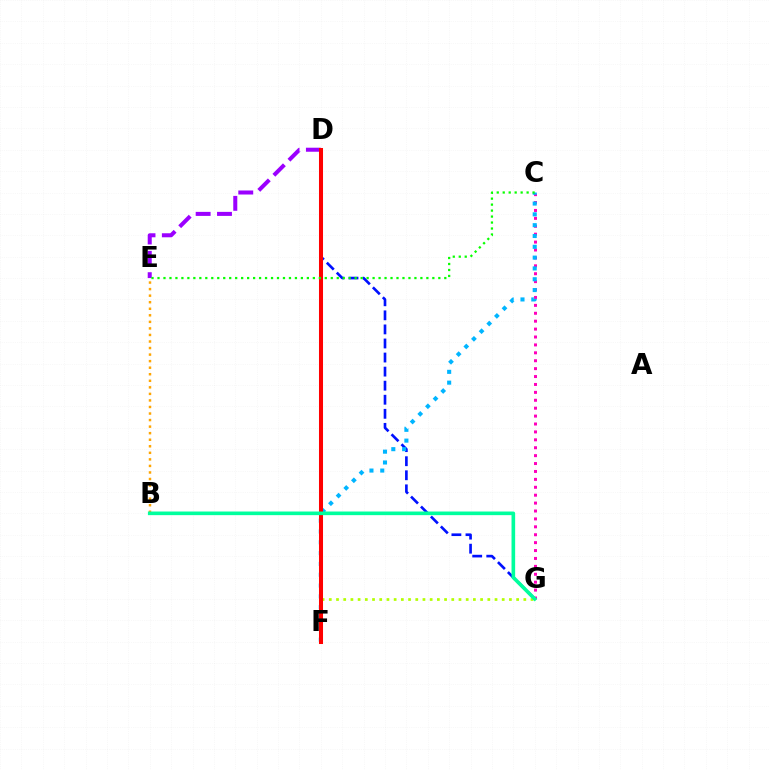{('F', 'G'): [{'color': '#b3ff00', 'line_style': 'dotted', 'thickness': 1.96}], ('D', 'G'): [{'color': '#0010ff', 'line_style': 'dashed', 'thickness': 1.91}], ('D', 'E'): [{'color': '#9b00ff', 'line_style': 'dashed', 'thickness': 2.9}], ('C', 'G'): [{'color': '#ff00bd', 'line_style': 'dotted', 'thickness': 2.15}], ('B', 'E'): [{'color': '#ffa500', 'line_style': 'dotted', 'thickness': 1.78}], ('C', 'F'): [{'color': '#00b5ff', 'line_style': 'dotted', 'thickness': 2.94}], ('D', 'F'): [{'color': '#ff0000', 'line_style': 'solid', 'thickness': 2.91}], ('C', 'E'): [{'color': '#08ff00', 'line_style': 'dotted', 'thickness': 1.62}], ('B', 'G'): [{'color': '#00ff9d', 'line_style': 'solid', 'thickness': 2.61}]}